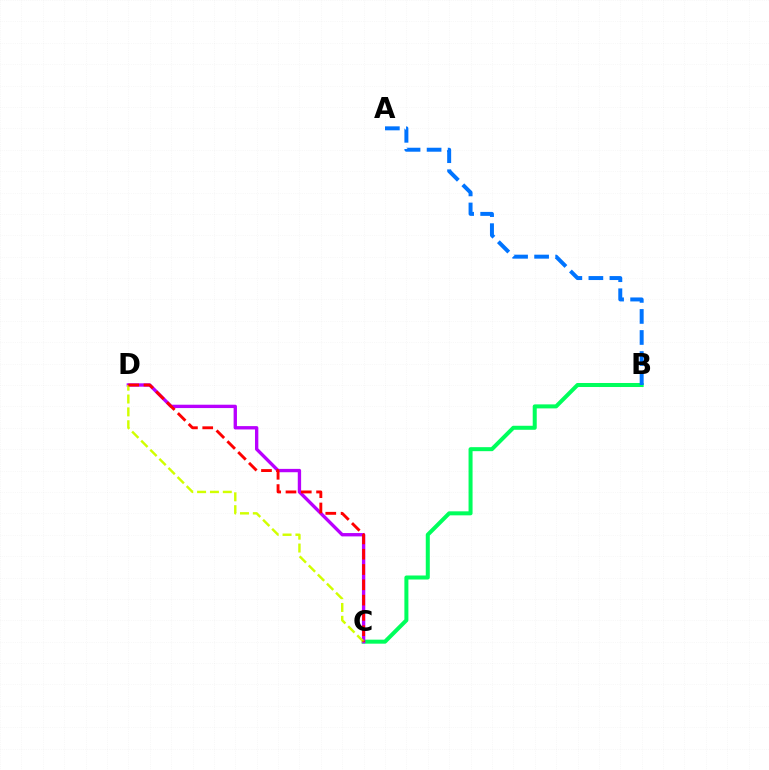{('B', 'C'): [{'color': '#00ff5c', 'line_style': 'solid', 'thickness': 2.89}], ('C', 'D'): [{'color': '#b900ff', 'line_style': 'solid', 'thickness': 2.41}, {'color': '#d1ff00', 'line_style': 'dashed', 'thickness': 1.75}, {'color': '#ff0000', 'line_style': 'dashed', 'thickness': 2.08}], ('A', 'B'): [{'color': '#0074ff', 'line_style': 'dashed', 'thickness': 2.86}]}